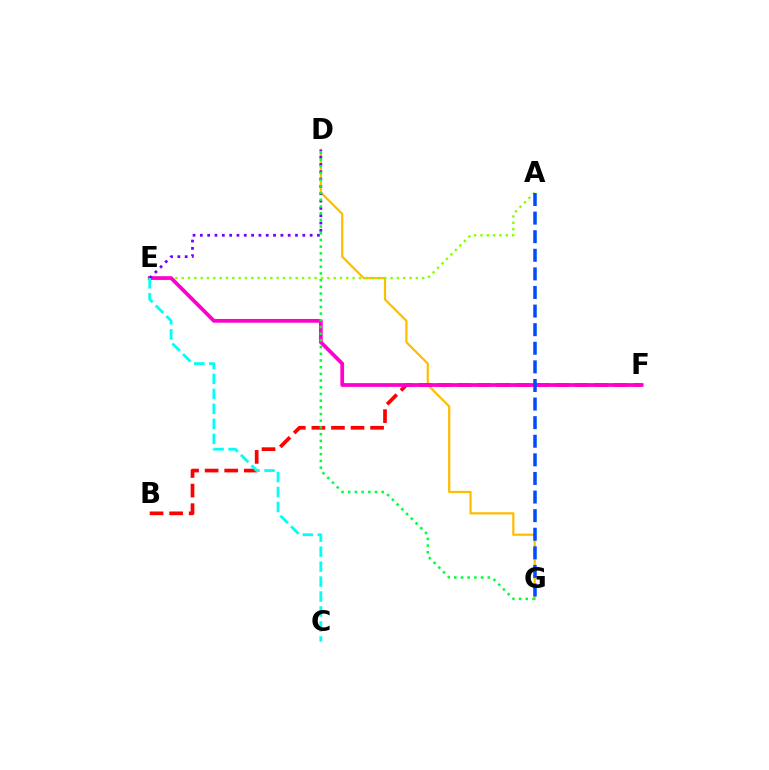{('D', 'G'): [{'color': '#ffbd00', 'line_style': 'solid', 'thickness': 1.59}, {'color': '#00ff39', 'line_style': 'dotted', 'thickness': 1.82}], ('B', 'F'): [{'color': '#ff0000', 'line_style': 'dashed', 'thickness': 2.66}], ('A', 'E'): [{'color': '#84ff00', 'line_style': 'dotted', 'thickness': 1.72}], ('E', 'F'): [{'color': '#ff00cf', 'line_style': 'solid', 'thickness': 2.7}], ('D', 'E'): [{'color': '#7200ff', 'line_style': 'dotted', 'thickness': 1.99}], ('A', 'G'): [{'color': '#004bff', 'line_style': 'dashed', 'thickness': 2.53}], ('C', 'E'): [{'color': '#00fff6', 'line_style': 'dashed', 'thickness': 2.03}]}